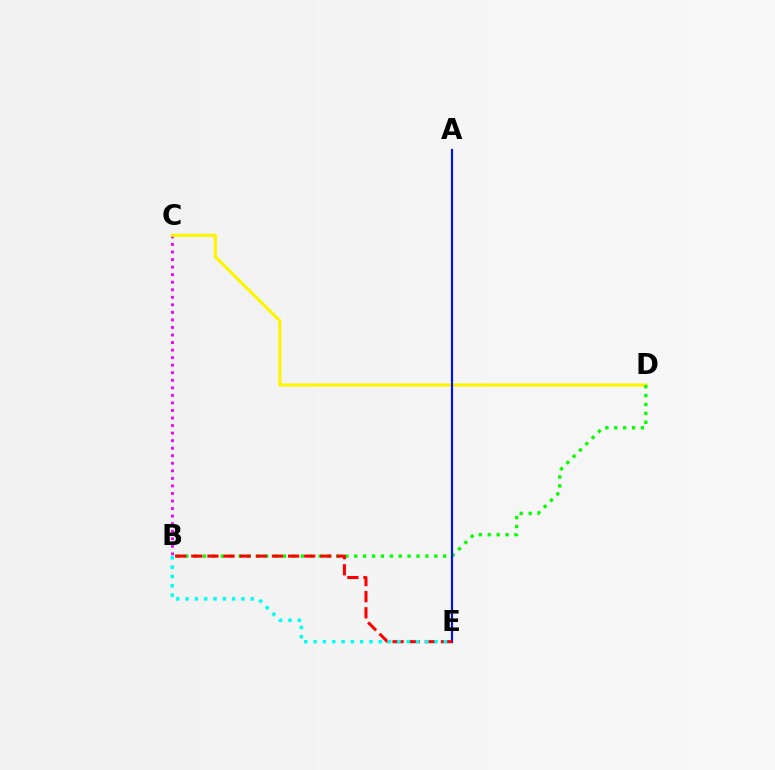{('B', 'C'): [{'color': '#ee00ff', 'line_style': 'dotted', 'thickness': 2.05}], ('C', 'D'): [{'color': '#fcf500', 'line_style': 'solid', 'thickness': 2.26}], ('B', 'D'): [{'color': '#08ff00', 'line_style': 'dotted', 'thickness': 2.42}], ('A', 'E'): [{'color': '#0010ff', 'line_style': 'solid', 'thickness': 1.56}], ('B', 'E'): [{'color': '#ff0000', 'line_style': 'dashed', 'thickness': 2.19}, {'color': '#00fff6', 'line_style': 'dotted', 'thickness': 2.53}]}